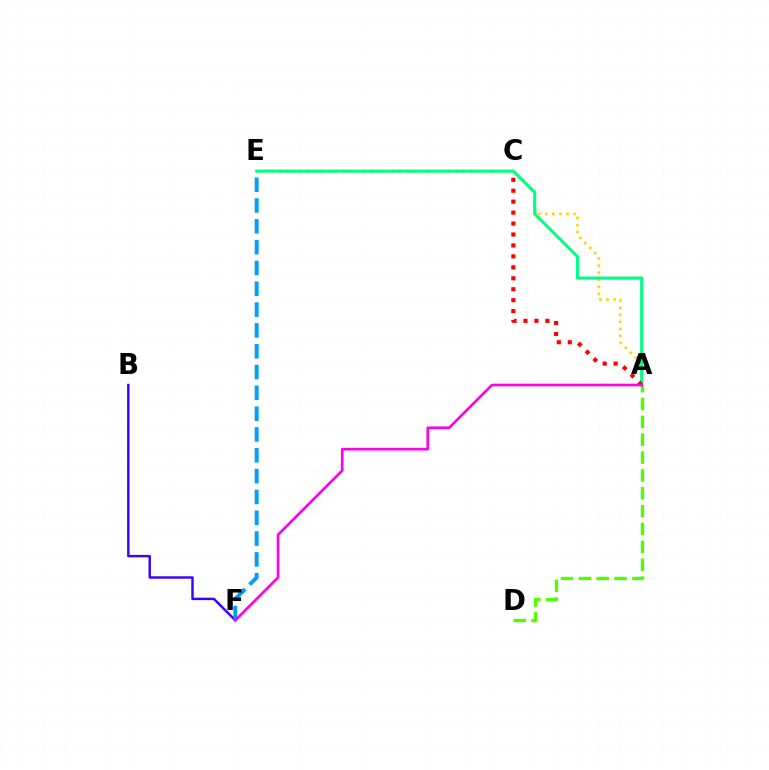{('B', 'F'): [{'color': '#3700ff', 'line_style': 'solid', 'thickness': 1.74}], ('E', 'F'): [{'color': '#009eff', 'line_style': 'dashed', 'thickness': 2.83}], ('A', 'E'): [{'color': '#ffd500', 'line_style': 'dotted', 'thickness': 1.92}, {'color': '#00ff86', 'line_style': 'solid', 'thickness': 2.22}], ('A', 'D'): [{'color': '#4fff00', 'line_style': 'dashed', 'thickness': 2.43}], ('A', 'C'): [{'color': '#ff0000', 'line_style': 'dotted', 'thickness': 2.97}], ('A', 'F'): [{'color': '#ff00ed', 'line_style': 'solid', 'thickness': 1.91}]}